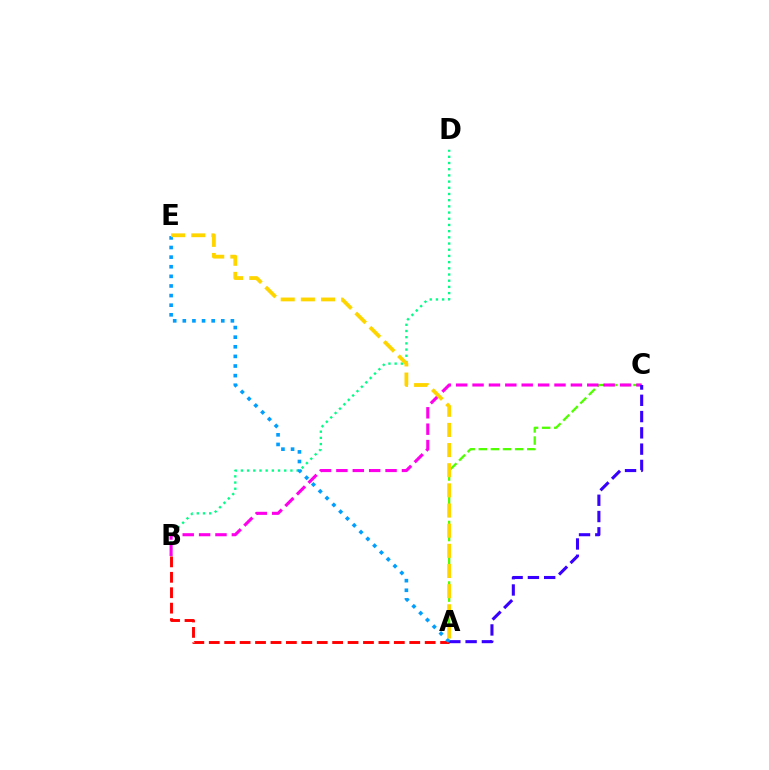{('B', 'D'): [{'color': '#00ff86', 'line_style': 'dotted', 'thickness': 1.68}], ('A', 'C'): [{'color': '#4fff00', 'line_style': 'dashed', 'thickness': 1.65}, {'color': '#3700ff', 'line_style': 'dashed', 'thickness': 2.21}], ('B', 'C'): [{'color': '#ff00ed', 'line_style': 'dashed', 'thickness': 2.23}], ('A', 'B'): [{'color': '#ff0000', 'line_style': 'dashed', 'thickness': 2.1}], ('A', 'E'): [{'color': '#009eff', 'line_style': 'dotted', 'thickness': 2.61}, {'color': '#ffd500', 'line_style': 'dashed', 'thickness': 2.74}]}